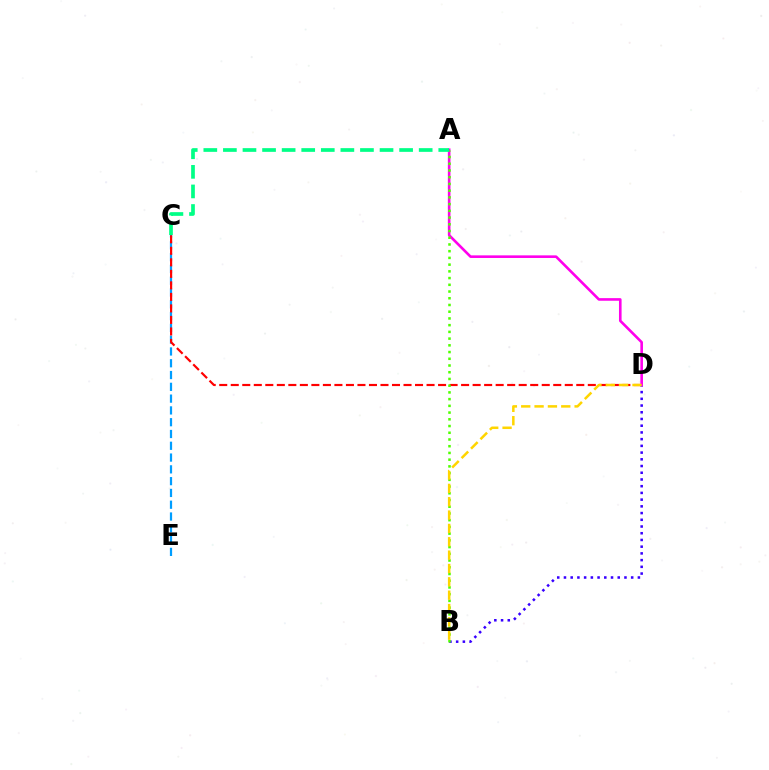{('C', 'E'): [{'color': '#009eff', 'line_style': 'dashed', 'thickness': 1.6}], ('C', 'D'): [{'color': '#ff0000', 'line_style': 'dashed', 'thickness': 1.56}], ('B', 'D'): [{'color': '#3700ff', 'line_style': 'dotted', 'thickness': 1.83}, {'color': '#ffd500', 'line_style': 'dashed', 'thickness': 1.81}], ('A', 'D'): [{'color': '#ff00ed', 'line_style': 'solid', 'thickness': 1.88}], ('A', 'B'): [{'color': '#4fff00', 'line_style': 'dotted', 'thickness': 1.83}], ('A', 'C'): [{'color': '#00ff86', 'line_style': 'dashed', 'thickness': 2.66}]}